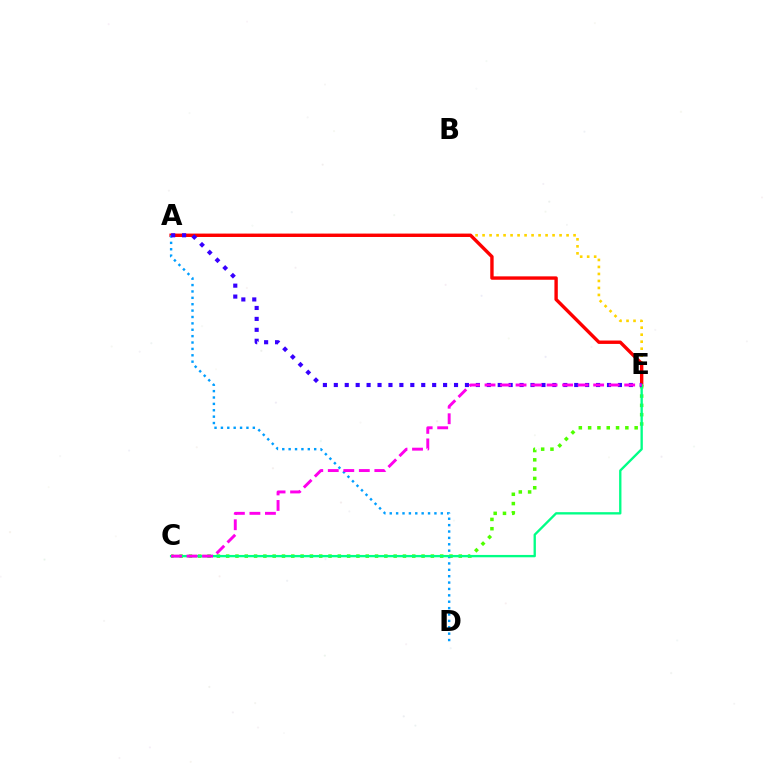{('A', 'E'): [{'color': '#ffd500', 'line_style': 'dotted', 'thickness': 1.9}, {'color': '#ff0000', 'line_style': 'solid', 'thickness': 2.44}, {'color': '#3700ff', 'line_style': 'dotted', 'thickness': 2.97}], ('C', 'E'): [{'color': '#4fff00', 'line_style': 'dotted', 'thickness': 2.53}, {'color': '#00ff86', 'line_style': 'solid', 'thickness': 1.68}, {'color': '#ff00ed', 'line_style': 'dashed', 'thickness': 2.11}], ('A', 'D'): [{'color': '#009eff', 'line_style': 'dotted', 'thickness': 1.73}]}